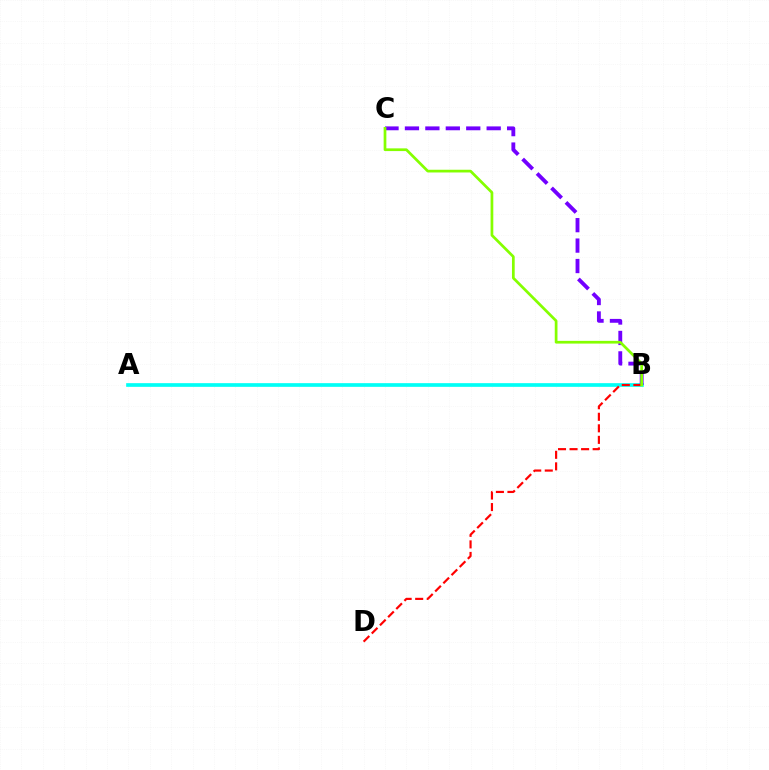{('A', 'B'): [{'color': '#00fff6', 'line_style': 'solid', 'thickness': 2.65}], ('B', 'C'): [{'color': '#7200ff', 'line_style': 'dashed', 'thickness': 2.78}, {'color': '#84ff00', 'line_style': 'solid', 'thickness': 1.96}], ('B', 'D'): [{'color': '#ff0000', 'line_style': 'dashed', 'thickness': 1.57}]}